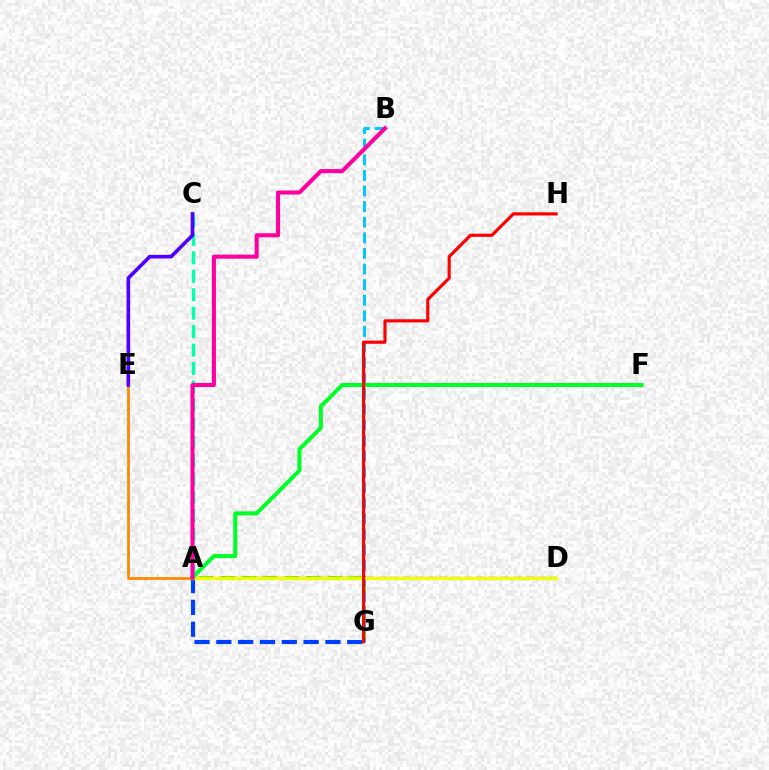{('A', 'G'): [{'color': '#003fff', 'line_style': 'dashed', 'thickness': 2.96}, {'color': '#66ff00', 'line_style': 'dashed', 'thickness': 2.91}], ('A', 'D'): [{'color': '#d600ff', 'line_style': 'dashed', 'thickness': 1.67}, {'color': '#eeff00', 'line_style': 'solid', 'thickness': 2.41}], ('B', 'G'): [{'color': '#00c7ff', 'line_style': 'dashed', 'thickness': 2.12}], ('A', 'E'): [{'color': '#ff8800', 'line_style': 'solid', 'thickness': 2.0}], ('A', 'F'): [{'color': '#00ff27', 'line_style': 'solid', 'thickness': 2.88}], ('A', 'C'): [{'color': '#00ffaf', 'line_style': 'dashed', 'thickness': 2.51}], ('C', 'E'): [{'color': '#4f00ff', 'line_style': 'solid', 'thickness': 2.63}], ('G', 'H'): [{'color': '#ff0000', 'line_style': 'solid', 'thickness': 2.27}], ('A', 'B'): [{'color': '#ff00a0', 'line_style': 'solid', 'thickness': 2.93}]}